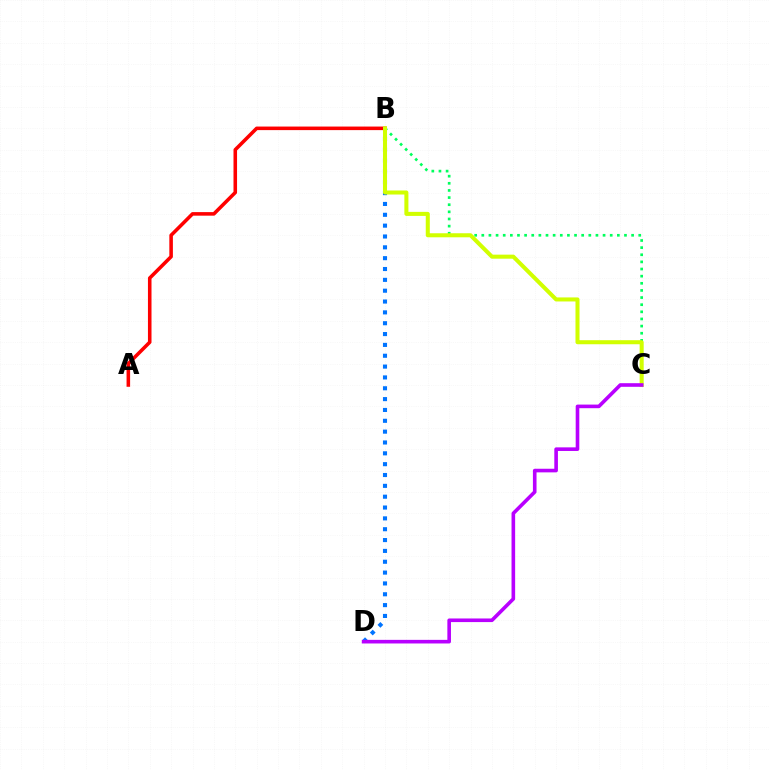{('B', 'D'): [{'color': '#0074ff', 'line_style': 'dotted', 'thickness': 2.95}], ('B', 'C'): [{'color': '#00ff5c', 'line_style': 'dotted', 'thickness': 1.94}, {'color': '#d1ff00', 'line_style': 'solid', 'thickness': 2.91}], ('A', 'B'): [{'color': '#ff0000', 'line_style': 'solid', 'thickness': 2.56}], ('C', 'D'): [{'color': '#b900ff', 'line_style': 'solid', 'thickness': 2.6}]}